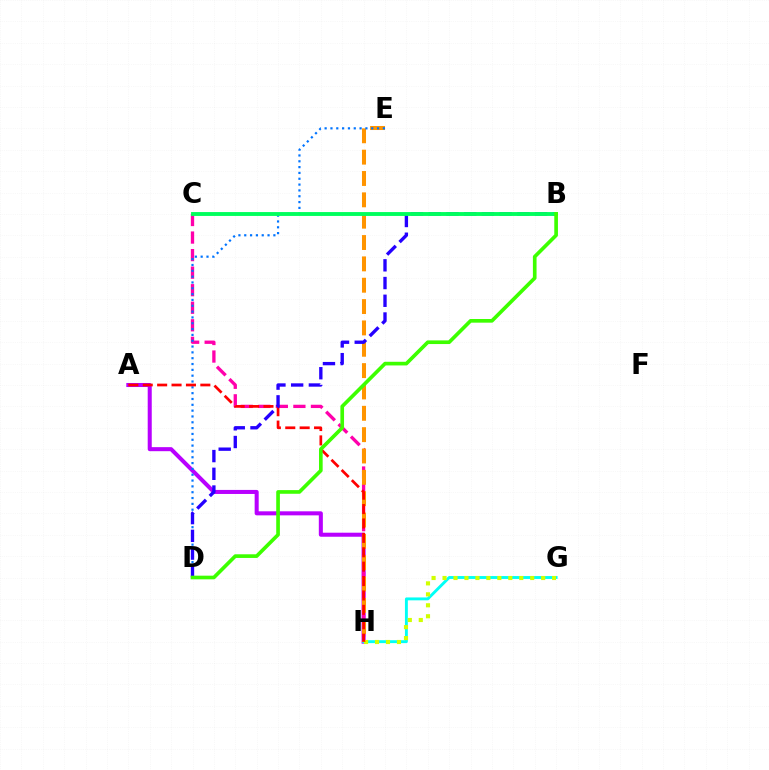{('A', 'H'): [{'color': '#b900ff', 'line_style': 'solid', 'thickness': 2.91}, {'color': '#ff0000', 'line_style': 'dashed', 'thickness': 1.96}], ('G', 'H'): [{'color': '#00fff6', 'line_style': 'solid', 'thickness': 2.08}, {'color': '#d1ff00', 'line_style': 'dotted', 'thickness': 2.98}], ('C', 'H'): [{'color': '#ff00ac', 'line_style': 'dashed', 'thickness': 2.38}], ('E', 'H'): [{'color': '#ff9400', 'line_style': 'dashed', 'thickness': 2.9}], ('D', 'E'): [{'color': '#0074ff', 'line_style': 'dotted', 'thickness': 1.58}], ('B', 'D'): [{'color': '#2500ff', 'line_style': 'dashed', 'thickness': 2.41}, {'color': '#3dff00', 'line_style': 'solid', 'thickness': 2.63}], ('B', 'C'): [{'color': '#00ff5c', 'line_style': 'solid', 'thickness': 2.79}]}